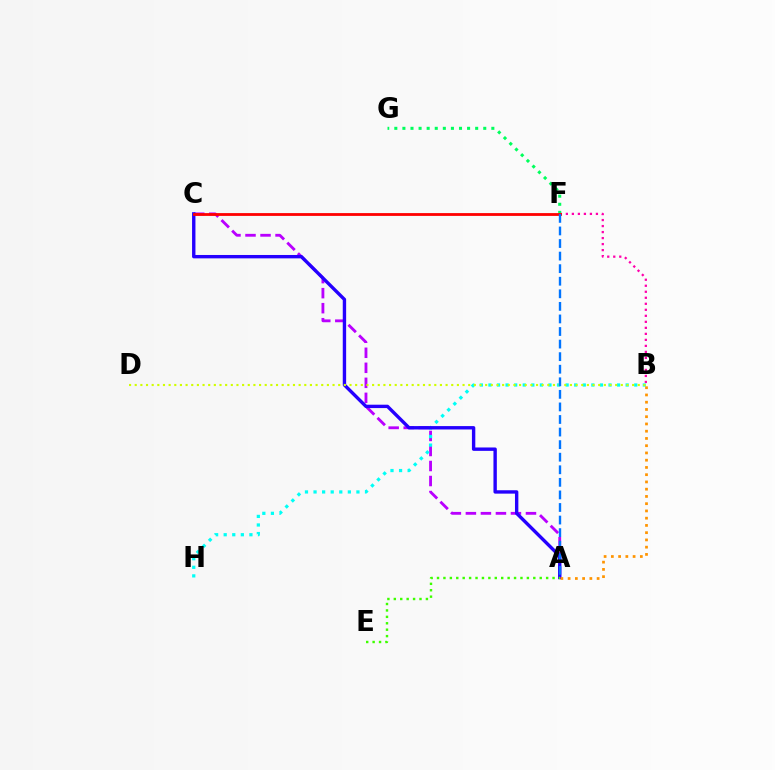{('A', 'C'): [{'color': '#b900ff', 'line_style': 'dashed', 'thickness': 2.04}, {'color': '#2500ff', 'line_style': 'solid', 'thickness': 2.44}], ('B', 'F'): [{'color': '#ff00ac', 'line_style': 'dotted', 'thickness': 1.63}], ('F', 'G'): [{'color': '#00ff5c', 'line_style': 'dotted', 'thickness': 2.2}], ('B', 'H'): [{'color': '#00fff6', 'line_style': 'dotted', 'thickness': 2.33}], ('C', 'F'): [{'color': '#ff0000', 'line_style': 'solid', 'thickness': 2.02}], ('A', 'E'): [{'color': '#3dff00', 'line_style': 'dotted', 'thickness': 1.74}], ('B', 'D'): [{'color': '#d1ff00', 'line_style': 'dotted', 'thickness': 1.54}], ('A', 'F'): [{'color': '#0074ff', 'line_style': 'dashed', 'thickness': 1.71}], ('A', 'B'): [{'color': '#ff9400', 'line_style': 'dotted', 'thickness': 1.97}]}